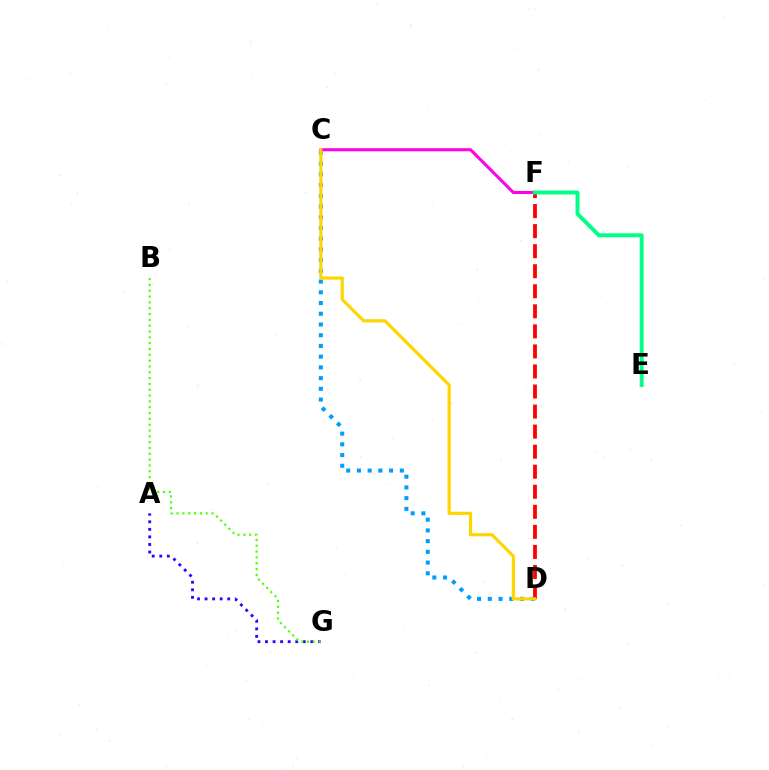{('D', 'F'): [{'color': '#ff0000', 'line_style': 'dashed', 'thickness': 2.72}], ('A', 'G'): [{'color': '#3700ff', 'line_style': 'dotted', 'thickness': 2.05}], ('C', 'D'): [{'color': '#009eff', 'line_style': 'dotted', 'thickness': 2.91}, {'color': '#ffd500', 'line_style': 'solid', 'thickness': 2.28}], ('B', 'G'): [{'color': '#4fff00', 'line_style': 'dotted', 'thickness': 1.58}], ('C', 'F'): [{'color': '#ff00ed', 'line_style': 'solid', 'thickness': 2.21}], ('E', 'F'): [{'color': '#00ff86', 'line_style': 'solid', 'thickness': 2.83}]}